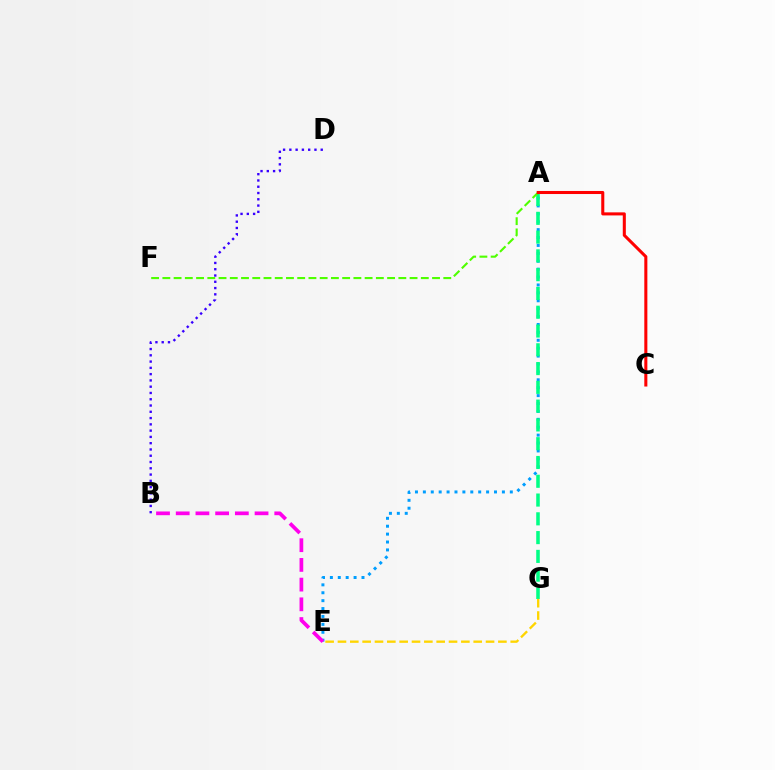{('A', 'E'): [{'color': '#009eff', 'line_style': 'dotted', 'thickness': 2.15}], ('A', 'G'): [{'color': '#00ff86', 'line_style': 'dashed', 'thickness': 2.55}], ('B', 'D'): [{'color': '#3700ff', 'line_style': 'dotted', 'thickness': 1.71}], ('A', 'F'): [{'color': '#4fff00', 'line_style': 'dashed', 'thickness': 1.53}], ('E', 'G'): [{'color': '#ffd500', 'line_style': 'dashed', 'thickness': 1.68}], ('B', 'E'): [{'color': '#ff00ed', 'line_style': 'dashed', 'thickness': 2.68}], ('A', 'C'): [{'color': '#ff0000', 'line_style': 'solid', 'thickness': 2.2}]}